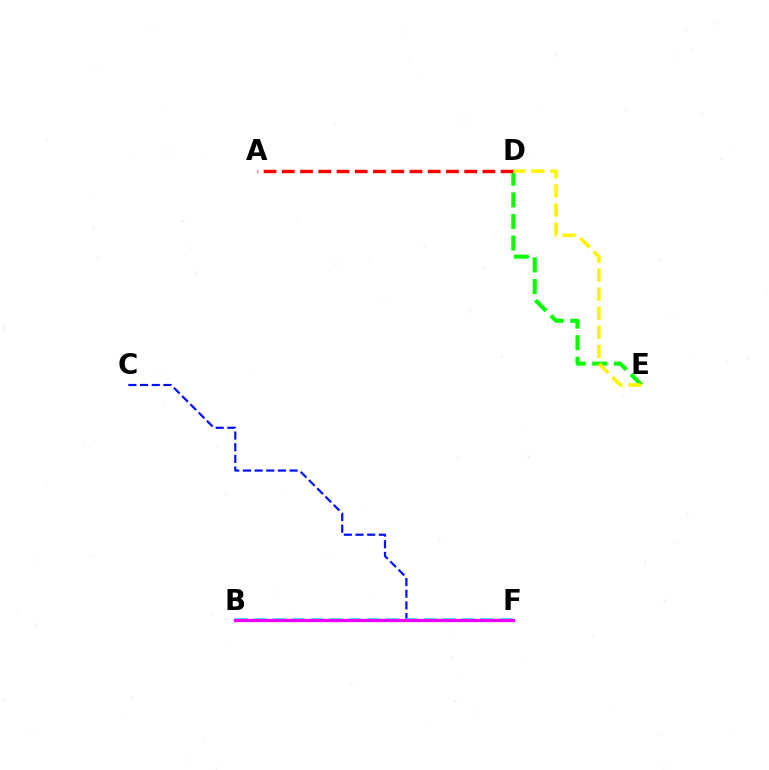{('D', 'E'): [{'color': '#08ff00', 'line_style': 'dashed', 'thickness': 2.94}, {'color': '#fcf500', 'line_style': 'dashed', 'thickness': 2.59}], ('C', 'F'): [{'color': '#0010ff', 'line_style': 'dashed', 'thickness': 1.59}], ('A', 'D'): [{'color': '#ff0000', 'line_style': 'dashed', 'thickness': 2.48}], ('B', 'F'): [{'color': '#00fff6', 'line_style': 'dashed', 'thickness': 2.56}, {'color': '#ee00ff', 'line_style': 'solid', 'thickness': 2.37}]}